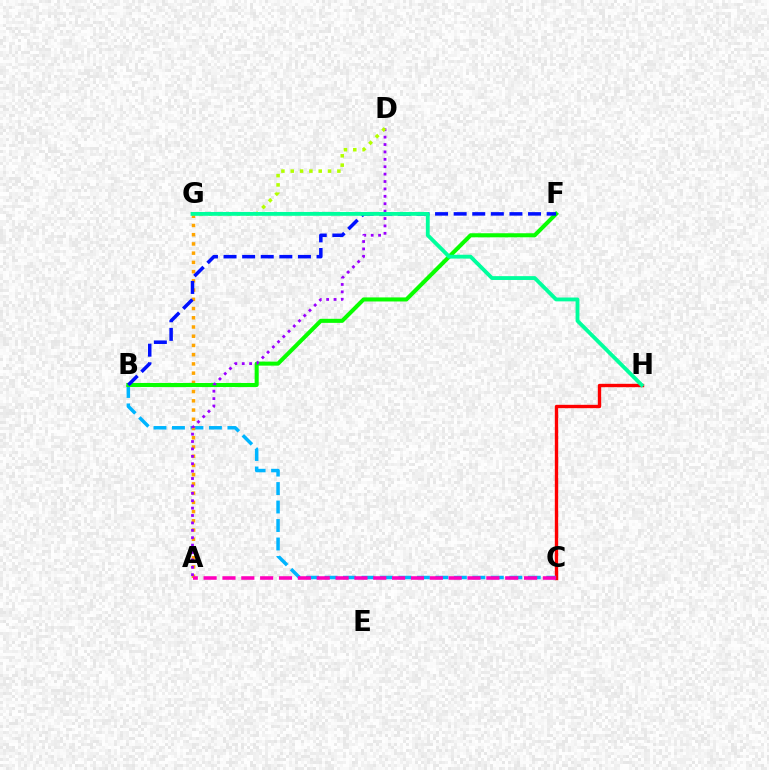{('C', 'H'): [{'color': '#ff0000', 'line_style': 'solid', 'thickness': 2.42}], ('B', 'C'): [{'color': '#00b5ff', 'line_style': 'dashed', 'thickness': 2.51}], ('A', 'G'): [{'color': '#ffa500', 'line_style': 'dotted', 'thickness': 2.51}], ('B', 'F'): [{'color': '#08ff00', 'line_style': 'solid', 'thickness': 2.92}, {'color': '#0010ff', 'line_style': 'dashed', 'thickness': 2.53}], ('A', 'D'): [{'color': '#9b00ff', 'line_style': 'dotted', 'thickness': 2.01}], ('D', 'G'): [{'color': '#b3ff00', 'line_style': 'dotted', 'thickness': 2.53}], ('G', 'H'): [{'color': '#00ff9d', 'line_style': 'solid', 'thickness': 2.76}], ('A', 'C'): [{'color': '#ff00bd', 'line_style': 'dashed', 'thickness': 2.56}]}